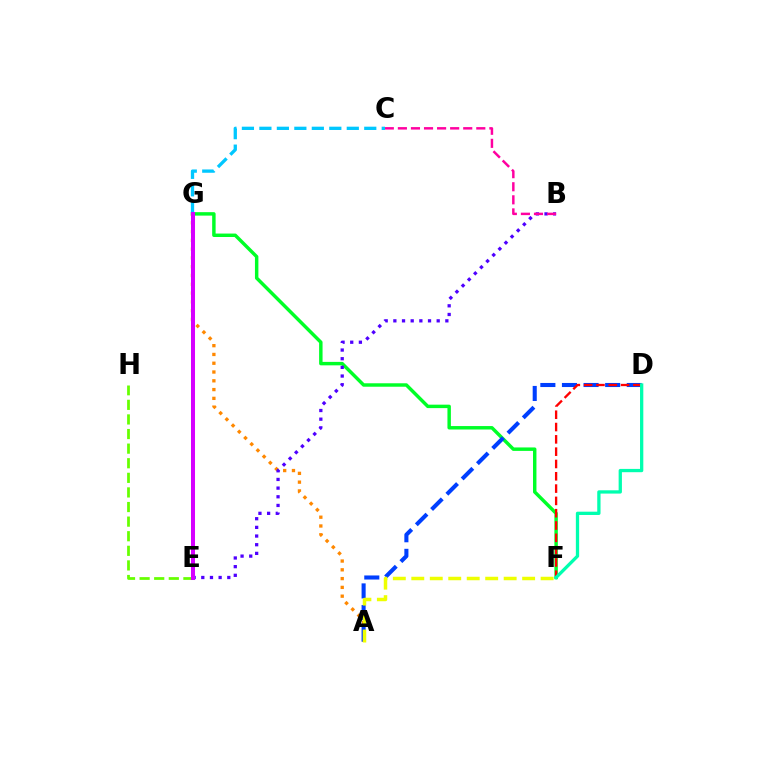{('F', 'G'): [{'color': '#00ff27', 'line_style': 'solid', 'thickness': 2.48}], ('A', 'G'): [{'color': '#ff8800', 'line_style': 'dotted', 'thickness': 2.39}], ('E', 'H'): [{'color': '#66ff00', 'line_style': 'dashed', 'thickness': 1.98}], ('C', 'G'): [{'color': '#00c7ff', 'line_style': 'dashed', 'thickness': 2.37}], ('B', 'E'): [{'color': '#4f00ff', 'line_style': 'dotted', 'thickness': 2.35}], ('A', 'D'): [{'color': '#003fff', 'line_style': 'dashed', 'thickness': 2.93}], ('D', 'F'): [{'color': '#ff0000', 'line_style': 'dashed', 'thickness': 1.67}, {'color': '#00ffaf', 'line_style': 'solid', 'thickness': 2.37}], ('B', 'C'): [{'color': '#ff00a0', 'line_style': 'dashed', 'thickness': 1.78}], ('A', 'F'): [{'color': '#eeff00', 'line_style': 'dashed', 'thickness': 2.51}], ('E', 'G'): [{'color': '#d600ff', 'line_style': 'solid', 'thickness': 2.89}]}